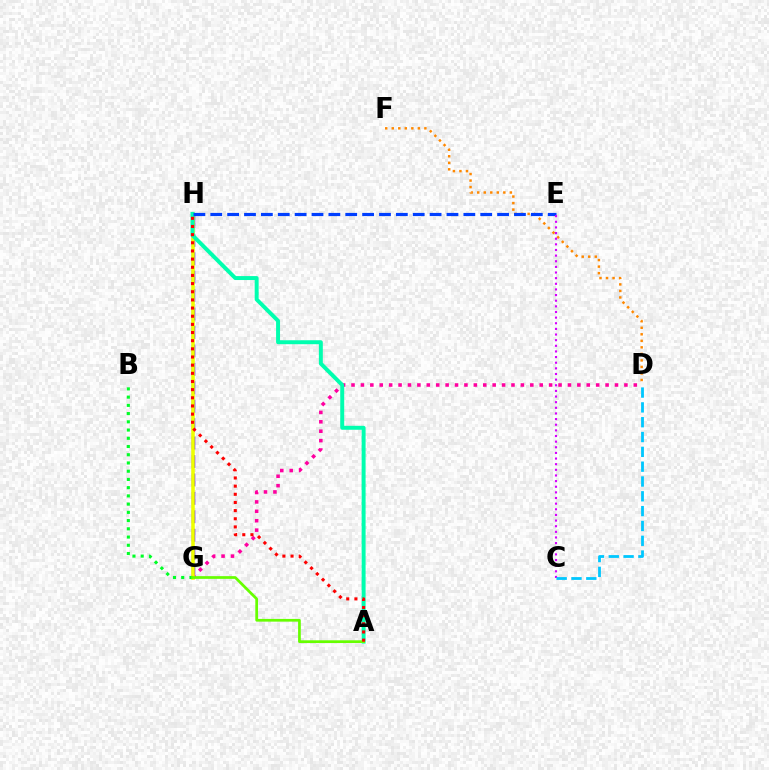{('G', 'H'): [{'color': '#4f00ff', 'line_style': 'dashed', 'thickness': 2.5}, {'color': '#eeff00', 'line_style': 'solid', 'thickness': 2.55}], ('D', 'F'): [{'color': '#ff8800', 'line_style': 'dotted', 'thickness': 1.77}], ('D', 'G'): [{'color': '#ff00a0', 'line_style': 'dotted', 'thickness': 2.56}], ('A', 'H'): [{'color': '#00ffaf', 'line_style': 'solid', 'thickness': 2.84}, {'color': '#ff0000', 'line_style': 'dotted', 'thickness': 2.22}], ('E', 'H'): [{'color': '#003fff', 'line_style': 'dashed', 'thickness': 2.29}], ('B', 'G'): [{'color': '#00ff27', 'line_style': 'dotted', 'thickness': 2.24}], ('A', 'G'): [{'color': '#66ff00', 'line_style': 'solid', 'thickness': 1.96}], ('C', 'E'): [{'color': '#d600ff', 'line_style': 'dotted', 'thickness': 1.53}], ('C', 'D'): [{'color': '#00c7ff', 'line_style': 'dashed', 'thickness': 2.01}]}